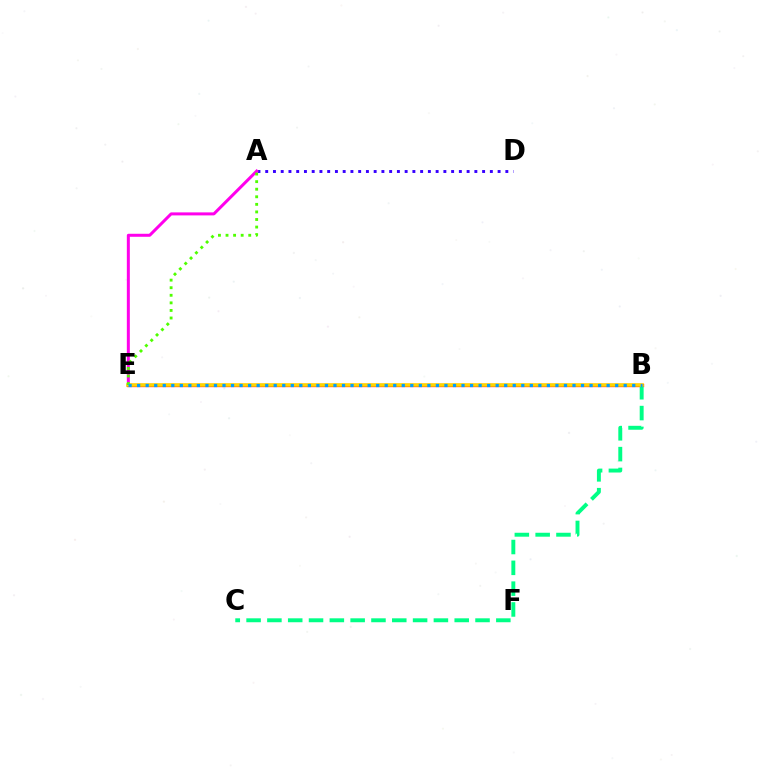{('A', 'D'): [{'color': '#3700ff', 'line_style': 'dotted', 'thickness': 2.1}], ('A', 'E'): [{'color': '#ff00ed', 'line_style': 'solid', 'thickness': 2.16}, {'color': '#4fff00', 'line_style': 'dotted', 'thickness': 2.06}], ('B', 'E'): [{'color': '#ff0000', 'line_style': 'solid', 'thickness': 2.36}, {'color': '#ffd500', 'line_style': 'solid', 'thickness': 2.56}, {'color': '#009eff', 'line_style': 'dotted', 'thickness': 2.32}], ('B', 'C'): [{'color': '#00ff86', 'line_style': 'dashed', 'thickness': 2.83}]}